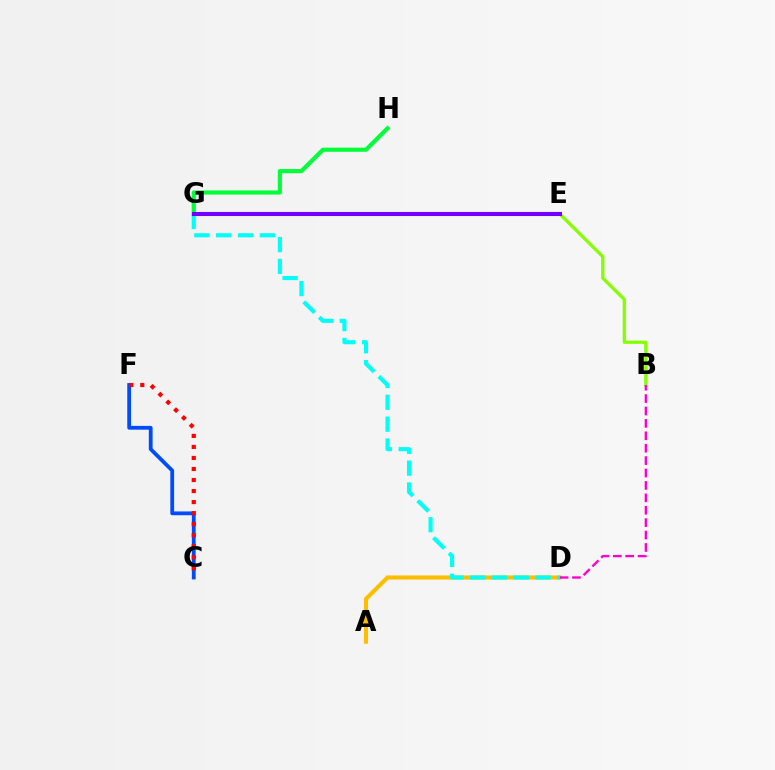{('C', 'F'): [{'color': '#004bff', 'line_style': 'solid', 'thickness': 2.73}, {'color': '#ff0000', 'line_style': 'dotted', 'thickness': 3.0}], ('A', 'D'): [{'color': '#ffbd00', 'line_style': 'solid', 'thickness': 2.96}], ('G', 'H'): [{'color': '#00ff39', 'line_style': 'solid', 'thickness': 2.98}], ('B', 'E'): [{'color': '#84ff00', 'line_style': 'solid', 'thickness': 2.33}], ('B', 'D'): [{'color': '#ff00cf', 'line_style': 'dashed', 'thickness': 1.69}], ('D', 'G'): [{'color': '#00fff6', 'line_style': 'dashed', 'thickness': 2.97}], ('E', 'G'): [{'color': '#7200ff', 'line_style': 'solid', 'thickness': 2.94}]}